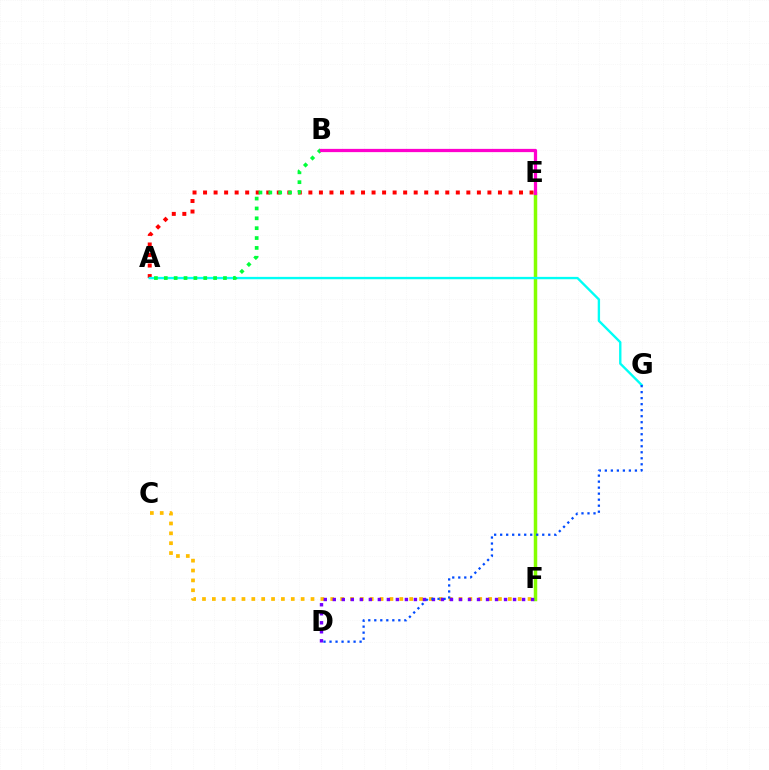{('E', 'F'): [{'color': '#84ff00', 'line_style': 'solid', 'thickness': 2.51}], ('A', 'E'): [{'color': '#ff0000', 'line_style': 'dotted', 'thickness': 2.86}], ('A', 'G'): [{'color': '#00fff6', 'line_style': 'solid', 'thickness': 1.7}], ('A', 'B'): [{'color': '#00ff39', 'line_style': 'dotted', 'thickness': 2.68}], ('C', 'F'): [{'color': '#ffbd00', 'line_style': 'dotted', 'thickness': 2.68}], ('B', 'E'): [{'color': '#ff00cf', 'line_style': 'solid', 'thickness': 2.34}], ('D', 'F'): [{'color': '#7200ff', 'line_style': 'dotted', 'thickness': 2.45}], ('D', 'G'): [{'color': '#004bff', 'line_style': 'dotted', 'thickness': 1.63}]}